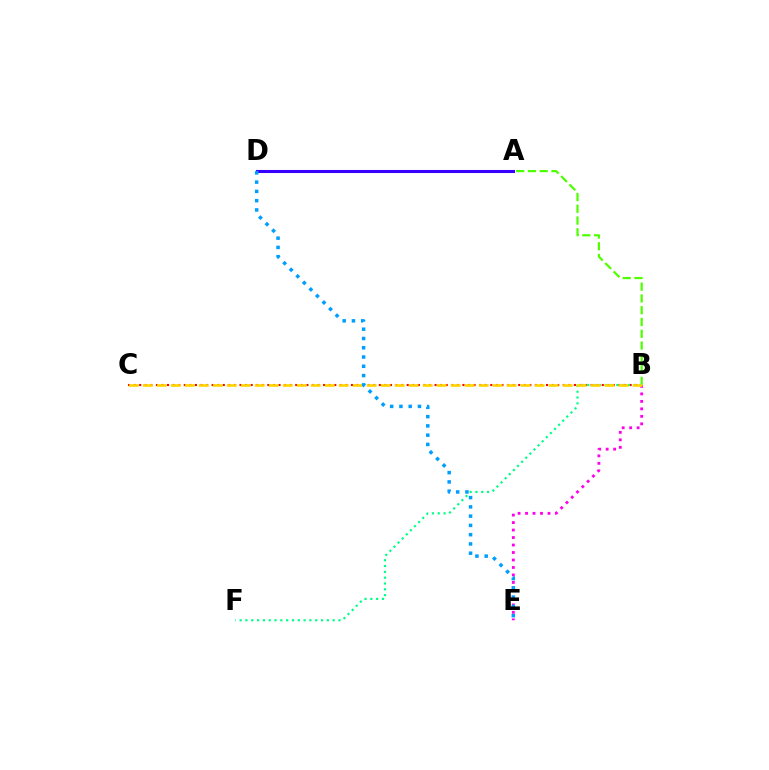{('B', 'C'): [{'color': '#ff0000', 'line_style': 'dotted', 'thickness': 1.51}, {'color': '#ffd500', 'line_style': 'dashed', 'thickness': 1.9}], ('A', 'B'): [{'color': '#4fff00', 'line_style': 'dashed', 'thickness': 1.6}], ('A', 'D'): [{'color': '#3700ff', 'line_style': 'solid', 'thickness': 2.21}], ('B', 'F'): [{'color': '#00ff86', 'line_style': 'dotted', 'thickness': 1.58}], ('B', 'E'): [{'color': '#ff00ed', 'line_style': 'dotted', 'thickness': 2.03}], ('D', 'E'): [{'color': '#009eff', 'line_style': 'dotted', 'thickness': 2.52}]}